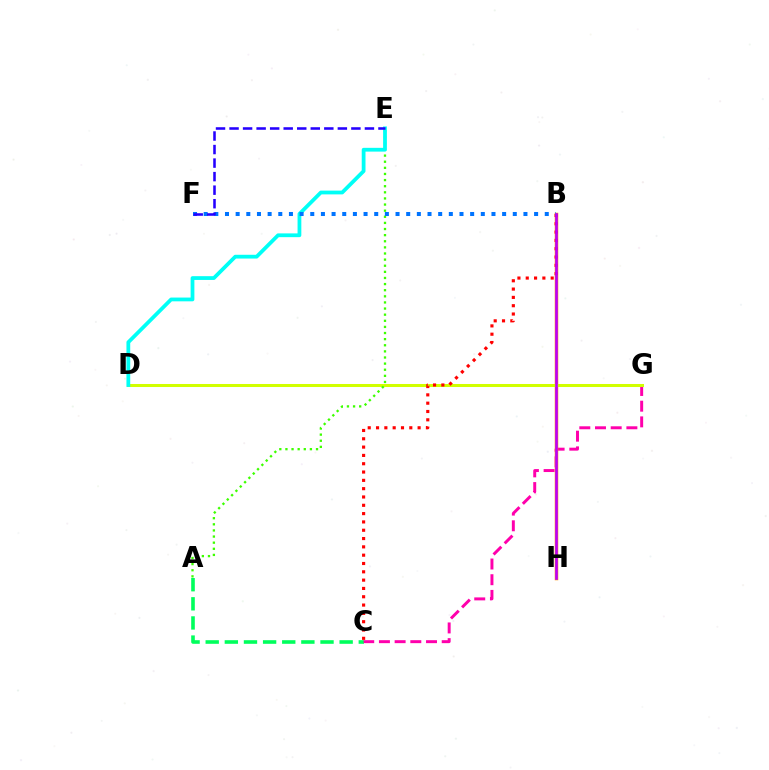{('A', 'C'): [{'color': '#00ff5c', 'line_style': 'dashed', 'thickness': 2.6}], ('C', 'G'): [{'color': '#ff00ac', 'line_style': 'dashed', 'thickness': 2.13}], ('B', 'H'): [{'color': '#ff9400', 'line_style': 'solid', 'thickness': 2.52}, {'color': '#b900ff', 'line_style': 'solid', 'thickness': 1.87}], ('D', 'G'): [{'color': '#d1ff00', 'line_style': 'solid', 'thickness': 2.18}], ('B', 'C'): [{'color': '#ff0000', 'line_style': 'dotted', 'thickness': 2.26}], ('A', 'E'): [{'color': '#3dff00', 'line_style': 'dotted', 'thickness': 1.66}], ('D', 'E'): [{'color': '#00fff6', 'line_style': 'solid', 'thickness': 2.72}], ('B', 'F'): [{'color': '#0074ff', 'line_style': 'dotted', 'thickness': 2.9}], ('E', 'F'): [{'color': '#2500ff', 'line_style': 'dashed', 'thickness': 1.84}]}